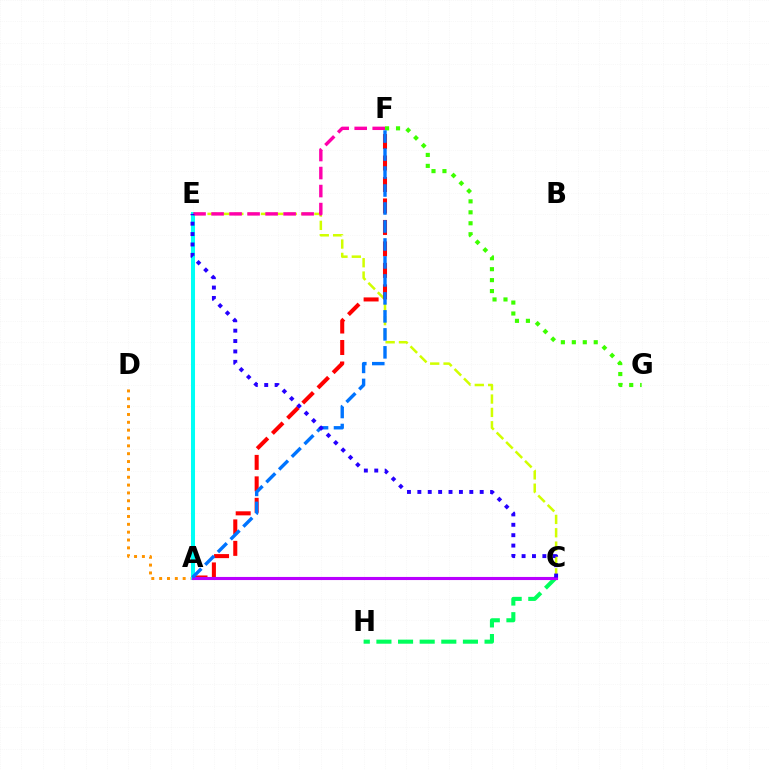{('C', 'E'): [{'color': '#d1ff00', 'line_style': 'dashed', 'thickness': 1.81}, {'color': '#2500ff', 'line_style': 'dotted', 'thickness': 2.82}], ('A', 'D'): [{'color': '#ff9400', 'line_style': 'dotted', 'thickness': 2.13}], ('A', 'E'): [{'color': '#00fff6', 'line_style': 'solid', 'thickness': 2.89}], ('E', 'F'): [{'color': '#ff00ac', 'line_style': 'dashed', 'thickness': 2.45}], ('C', 'H'): [{'color': '#00ff5c', 'line_style': 'dashed', 'thickness': 2.94}], ('A', 'F'): [{'color': '#ff0000', 'line_style': 'dashed', 'thickness': 2.92}, {'color': '#0074ff', 'line_style': 'dashed', 'thickness': 2.44}], ('A', 'C'): [{'color': '#b900ff', 'line_style': 'solid', 'thickness': 2.23}], ('F', 'G'): [{'color': '#3dff00', 'line_style': 'dotted', 'thickness': 2.98}]}